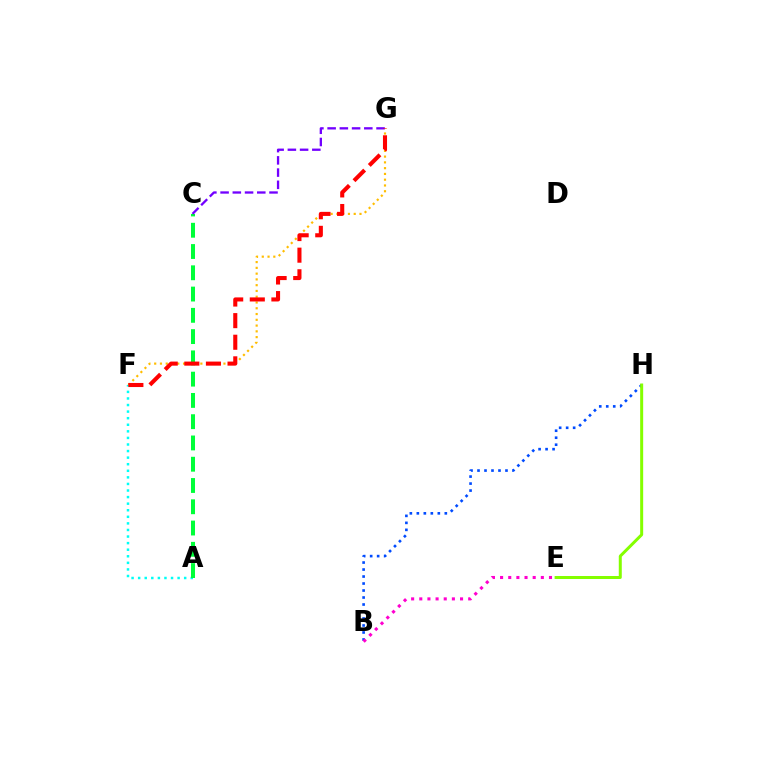{('B', 'H'): [{'color': '#004bff', 'line_style': 'dotted', 'thickness': 1.9}], ('B', 'E'): [{'color': '#ff00cf', 'line_style': 'dotted', 'thickness': 2.21}], ('A', 'F'): [{'color': '#00fff6', 'line_style': 'dotted', 'thickness': 1.79}], ('F', 'G'): [{'color': '#ffbd00', 'line_style': 'dotted', 'thickness': 1.57}, {'color': '#ff0000', 'line_style': 'dashed', 'thickness': 2.94}], ('A', 'C'): [{'color': '#00ff39', 'line_style': 'dashed', 'thickness': 2.89}], ('C', 'G'): [{'color': '#7200ff', 'line_style': 'dashed', 'thickness': 1.66}], ('E', 'H'): [{'color': '#84ff00', 'line_style': 'solid', 'thickness': 2.16}]}